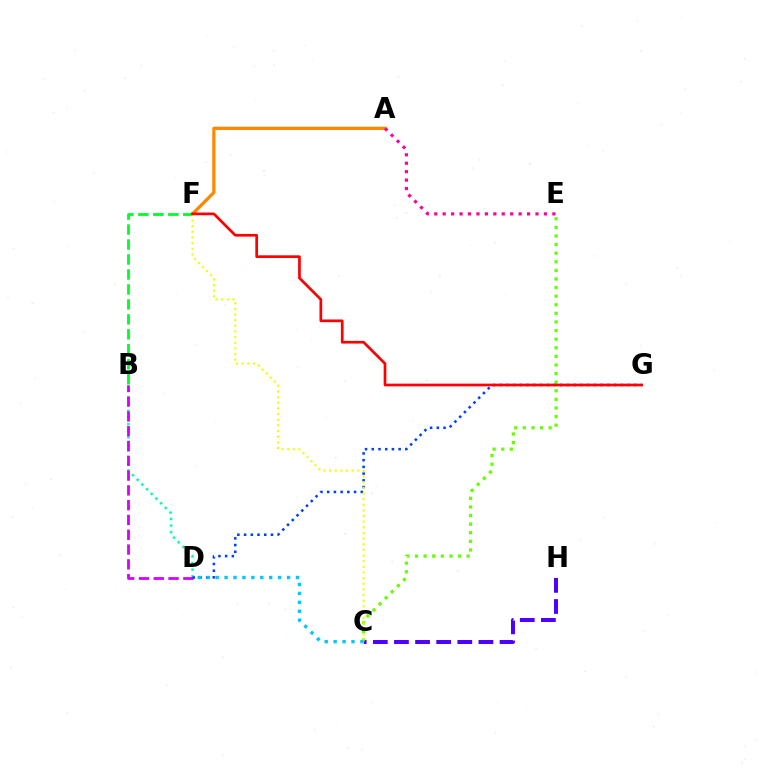{('A', 'F'): [{'color': '#ff8800', 'line_style': 'solid', 'thickness': 2.36}], ('B', 'D'): [{'color': '#00ffaf', 'line_style': 'dotted', 'thickness': 1.8}, {'color': '#d600ff', 'line_style': 'dashed', 'thickness': 2.01}], ('C', 'E'): [{'color': '#66ff00', 'line_style': 'dotted', 'thickness': 2.34}], ('C', 'H'): [{'color': '#4f00ff', 'line_style': 'dashed', 'thickness': 2.87}], ('A', 'E'): [{'color': '#ff00a0', 'line_style': 'dotted', 'thickness': 2.29}], ('B', 'F'): [{'color': '#00ff27', 'line_style': 'dashed', 'thickness': 2.03}], ('D', 'G'): [{'color': '#003fff', 'line_style': 'dotted', 'thickness': 1.83}], ('C', 'F'): [{'color': '#eeff00', 'line_style': 'dotted', 'thickness': 1.53}], ('F', 'G'): [{'color': '#ff0000', 'line_style': 'solid', 'thickness': 1.95}], ('C', 'D'): [{'color': '#00c7ff', 'line_style': 'dotted', 'thickness': 2.43}]}